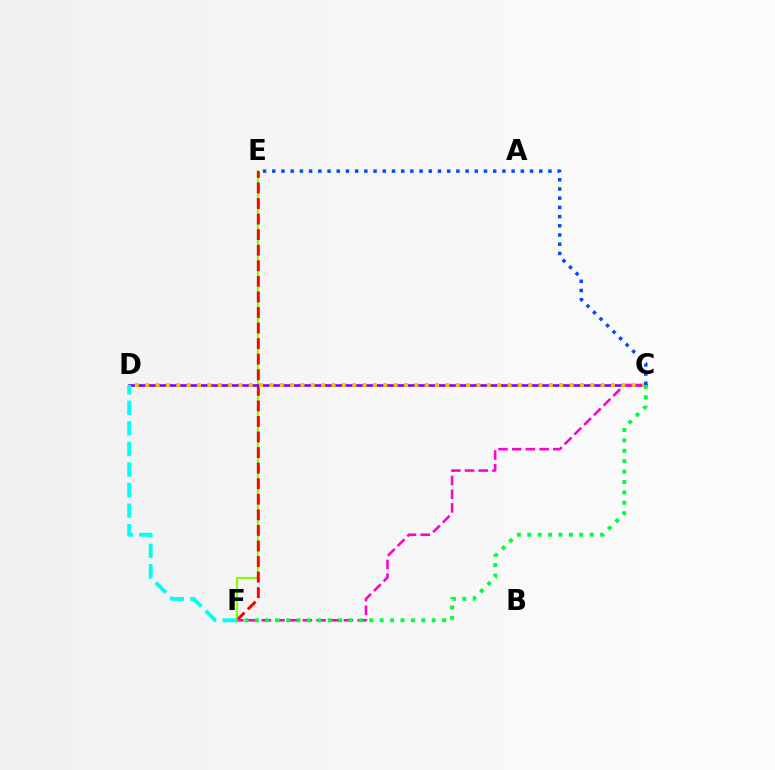{('E', 'F'): [{'color': '#84ff00', 'line_style': 'solid', 'thickness': 1.52}, {'color': '#ff0000', 'line_style': 'dashed', 'thickness': 2.11}], ('C', 'D'): [{'color': '#7200ff', 'line_style': 'solid', 'thickness': 1.83}, {'color': '#ffbd00', 'line_style': 'dotted', 'thickness': 2.81}], ('C', 'F'): [{'color': '#ff00cf', 'line_style': 'dashed', 'thickness': 1.86}, {'color': '#00ff39', 'line_style': 'dotted', 'thickness': 2.83}], ('D', 'F'): [{'color': '#00fff6', 'line_style': 'dashed', 'thickness': 2.79}], ('C', 'E'): [{'color': '#004bff', 'line_style': 'dotted', 'thickness': 2.5}]}